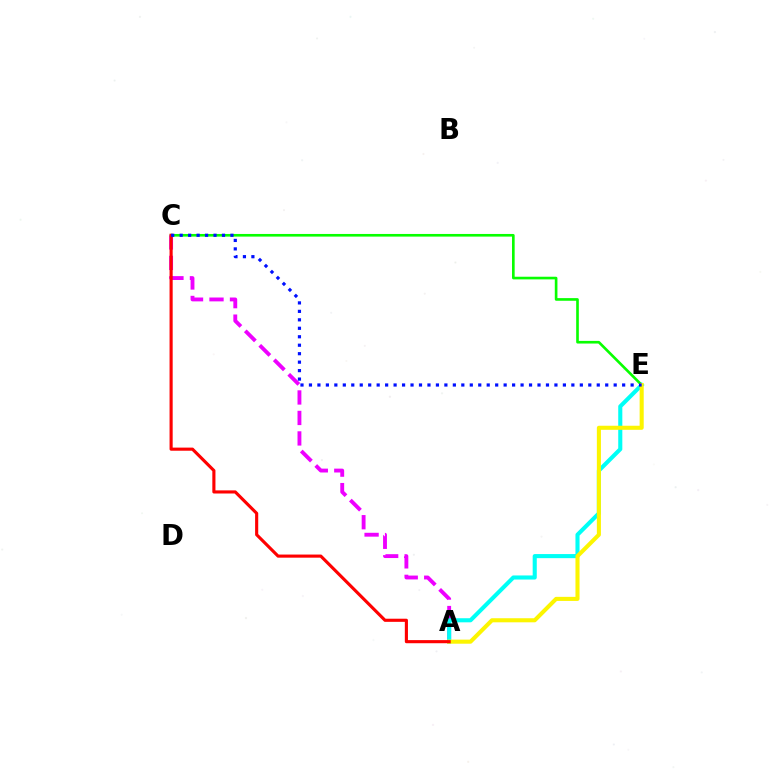{('A', 'C'): [{'color': '#ee00ff', 'line_style': 'dashed', 'thickness': 2.78}, {'color': '#ff0000', 'line_style': 'solid', 'thickness': 2.25}], ('C', 'E'): [{'color': '#08ff00', 'line_style': 'solid', 'thickness': 1.9}, {'color': '#0010ff', 'line_style': 'dotted', 'thickness': 2.3}], ('A', 'E'): [{'color': '#00fff6', 'line_style': 'solid', 'thickness': 2.95}, {'color': '#fcf500', 'line_style': 'solid', 'thickness': 2.93}]}